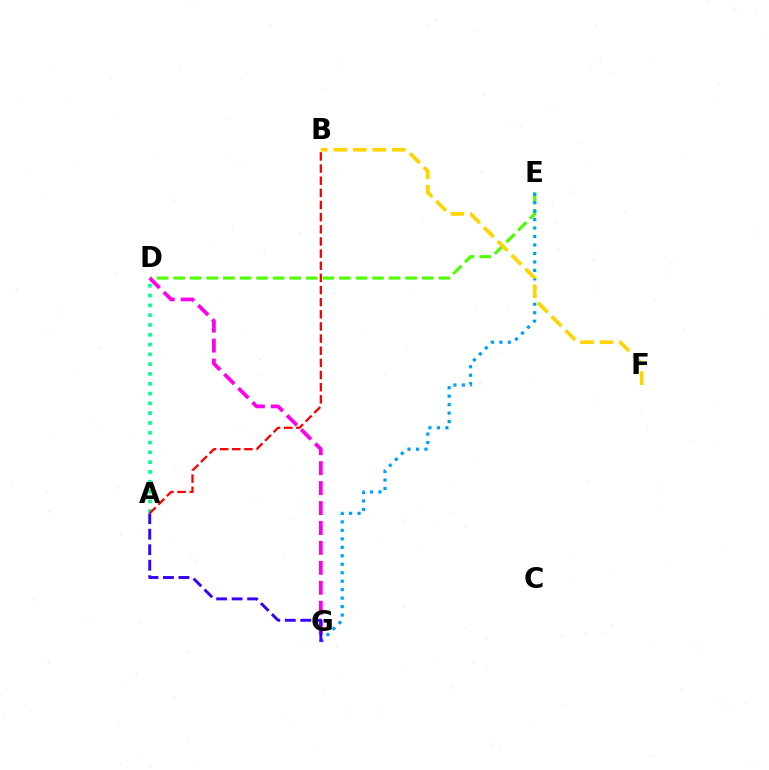{('D', 'E'): [{'color': '#4fff00', 'line_style': 'dashed', 'thickness': 2.25}], ('E', 'G'): [{'color': '#009eff', 'line_style': 'dotted', 'thickness': 2.3}], ('A', 'D'): [{'color': '#00ff86', 'line_style': 'dotted', 'thickness': 2.66}], ('A', 'B'): [{'color': '#ff0000', 'line_style': 'dashed', 'thickness': 1.65}], ('D', 'G'): [{'color': '#ff00ed', 'line_style': 'dashed', 'thickness': 2.71}], ('B', 'F'): [{'color': '#ffd500', 'line_style': 'dashed', 'thickness': 2.65}], ('A', 'G'): [{'color': '#3700ff', 'line_style': 'dashed', 'thickness': 2.11}]}